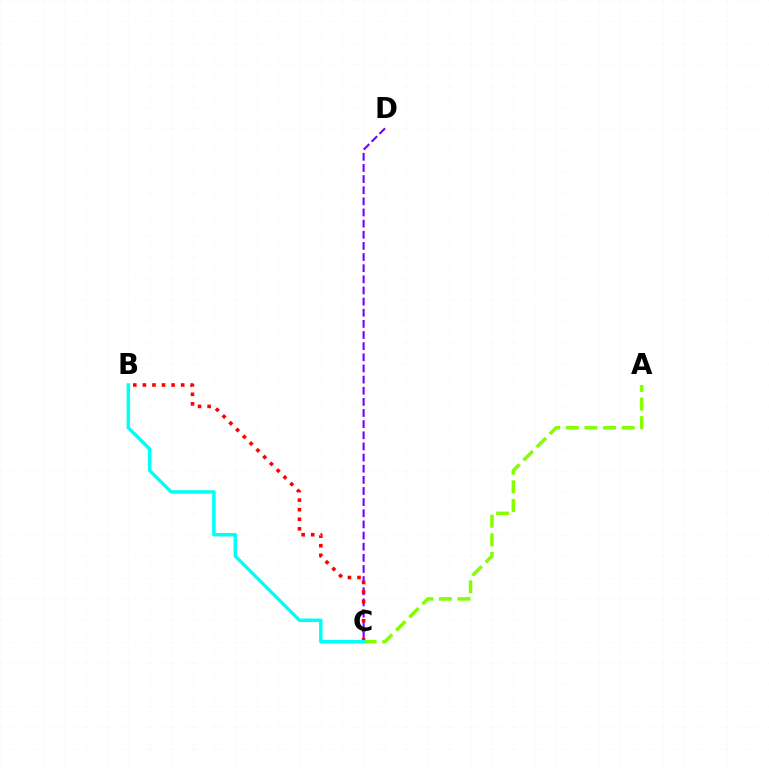{('C', 'D'): [{'color': '#7200ff', 'line_style': 'dashed', 'thickness': 1.51}], ('B', 'C'): [{'color': '#ff0000', 'line_style': 'dotted', 'thickness': 2.6}, {'color': '#00fff6', 'line_style': 'solid', 'thickness': 2.52}], ('A', 'C'): [{'color': '#84ff00', 'line_style': 'dashed', 'thickness': 2.53}]}